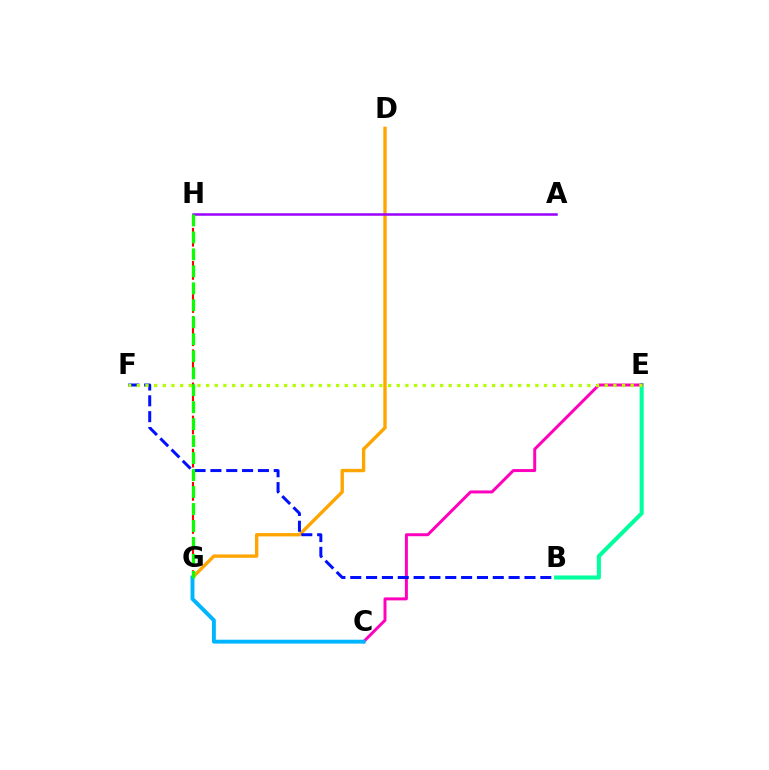{('G', 'H'): [{'color': '#ff0000', 'line_style': 'dashed', 'thickness': 1.5}, {'color': '#08ff00', 'line_style': 'dashed', 'thickness': 2.31}], ('D', 'G'): [{'color': '#ffa500', 'line_style': 'solid', 'thickness': 2.42}], ('B', 'E'): [{'color': '#00ff9d', 'line_style': 'solid', 'thickness': 2.93}], ('C', 'E'): [{'color': '#ff00bd', 'line_style': 'solid', 'thickness': 2.14}], ('A', 'H'): [{'color': '#9b00ff', 'line_style': 'solid', 'thickness': 1.8}], ('B', 'F'): [{'color': '#0010ff', 'line_style': 'dashed', 'thickness': 2.15}], ('E', 'F'): [{'color': '#b3ff00', 'line_style': 'dotted', 'thickness': 2.35}], ('C', 'G'): [{'color': '#00b5ff', 'line_style': 'solid', 'thickness': 2.81}]}